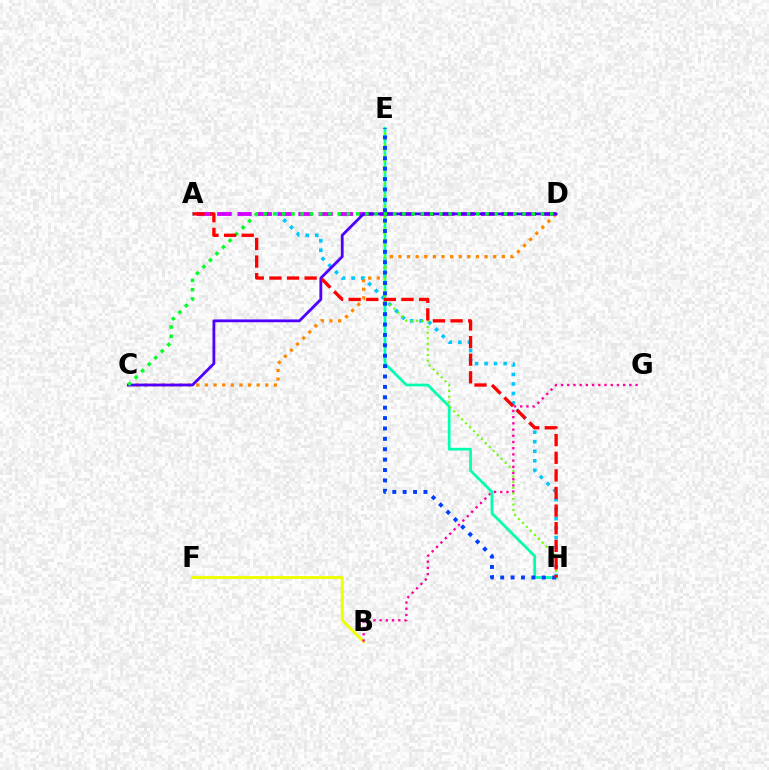{('C', 'D'): [{'color': '#ff8800', 'line_style': 'dotted', 'thickness': 2.34}, {'color': '#4f00ff', 'line_style': 'solid', 'thickness': 2.01}, {'color': '#00ff27', 'line_style': 'dotted', 'thickness': 2.51}], ('A', 'H'): [{'color': '#00c7ff', 'line_style': 'dotted', 'thickness': 2.59}, {'color': '#ff0000', 'line_style': 'dashed', 'thickness': 2.39}], ('B', 'F'): [{'color': '#eeff00', 'line_style': 'solid', 'thickness': 2.1}], ('B', 'G'): [{'color': '#ff00a0', 'line_style': 'dotted', 'thickness': 1.69}], ('E', 'H'): [{'color': '#00ffaf', 'line_style': 'solid', 'thickness': 1.96}, {'color': '#66ff00', 'line_style': 'dotted', 'thickness': 1.52}, {'color': '#003fff', 'line_style': 'dotted', 'thickness': 2.82}], ('A', 'D'): [{'color': '#d600ff', 'line_style': 'dashed', 'thickness': 2.76}]}